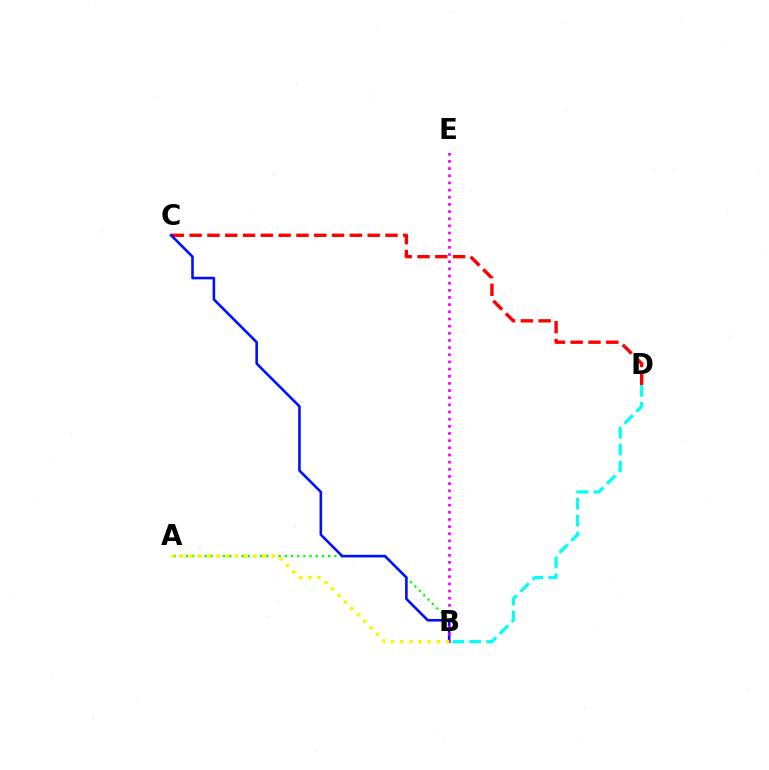{('B', 'D'): [{'color': '#00fff6', 'line_style': 'dashed', 'thickness': 2.29}], ('A', 'B'): [{'color': '#08ff00', 'line_style': 'dotted', 'thickness': 1.68}, {'color': '#fcf500', 'line_style': 'dotted', 'thickness': 2.48}], ('C', 'D'): [{'color': '#ff0000', 'line_style': 'dashed', 'thickness': 2.42}], ('B', 'C'): [{'color': '#0010ff', 'line_style': 'solid', 'thickness': 1.86}], ('B', 'E'): [{'color': '#ee00ff', 'line_style': 'dotted', 'thickness': 1.95}]}